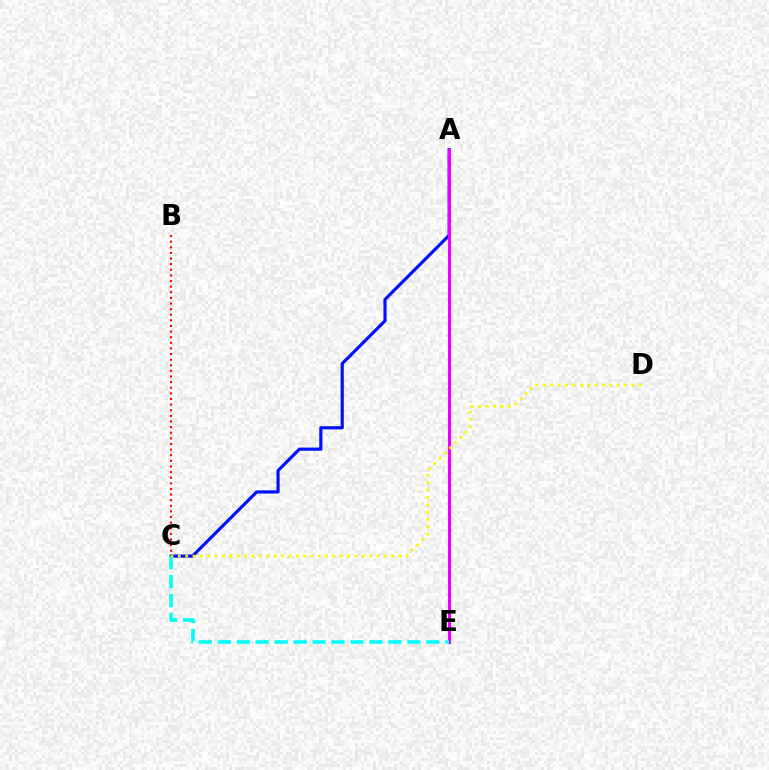{('B', 'C'): [{'color': '#ff0000', 'line_style': 'dotted', 'thickness': 1.53}], ('A', 'C'): [{'color': '#0010ff', 'line_style': 'solid', 'thickness': 2.28}], ('A', 'E'): [{'color': '#08ff00', 'line_style': 'dashed', 'thickness': 1.95}, {'color': '#ee00ff', 'line_style': 'solid', 'thickness': 2.21}], ('C', 'E'): [{'color': '#00fff6', 'line_style': 'dashed', 'thickness': 2.58}], ('C', 'D'): [{'color': '#fcf500', 'line_style': 'dotted', 'thickness': 2.0}]}